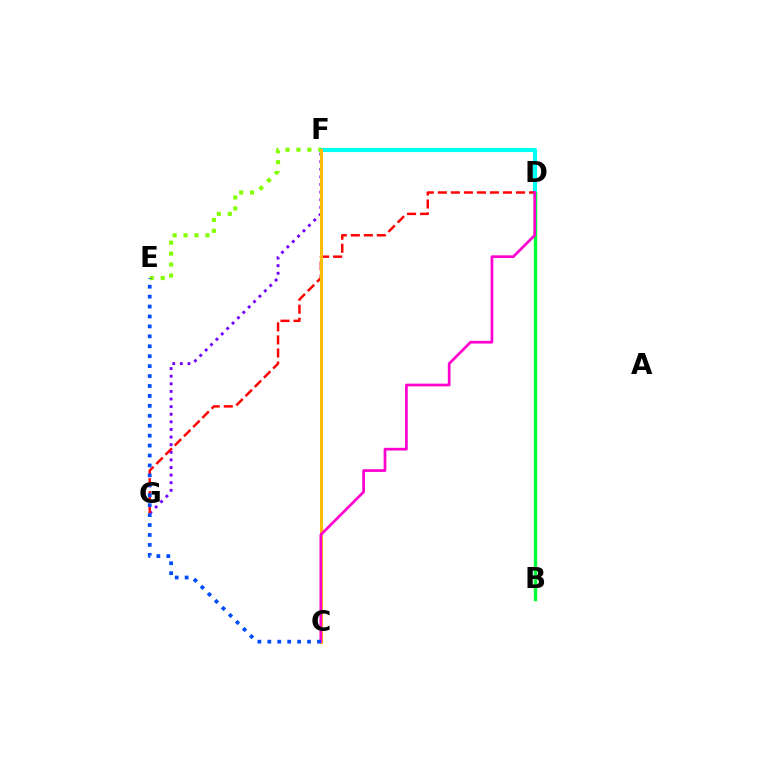{('F', 'G'): [{'color': '#7200ff', 'line_style': 'dotted', 'thickness': 2.07}], ('D', 'F'): [{'color': '#00fff6', 'line_style': 'solid', 'thickness': 2.97}], ('E', 'F'): [{'color': '#84ff00', 'line_style': 'dotted', 'thickness': 2.97}], ('D', 'G'): [{'color': '#ff0000', 'line_style': 'dashed', 'thickness': 1.77}], ('C', 'F'): [{'color': '#ffbd00', 'line_style': 'solid', 'thickness': 2.17}], ('B', 'D'): [{'color': '#00ff39', 'line_style': 'solid', 'thickness': 2.46}], ('C', 'D'): [{'color': '#ff00cf', 'line_style': 'solid', 'thickness': 1.95}], ('C', 'E'): [{'color': '#004bff', 'line_style': 'dotted', 'thickness': 2.7}]}